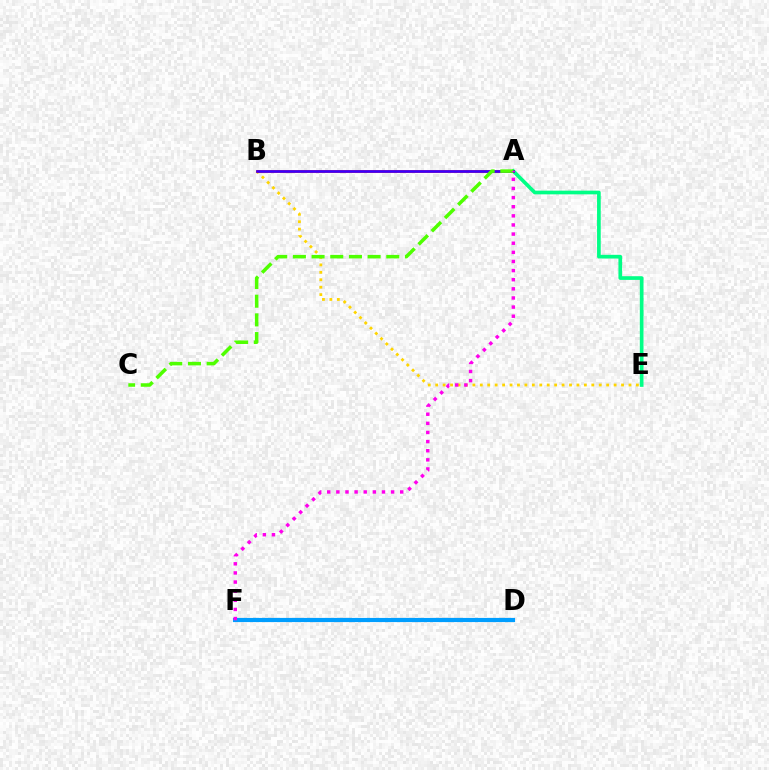{('B', 'E'): [{'color': '#ffd500', 'line_style': 'dotted', 'thickness': 2.02}], ('A', 'E'): [{'color': '#00ff86', 'line_style': 'solid', 'thickness': 2.65}], ('A', 'B'): [{'color': '#ff0000', 'line_style': 'solid', 'thickness': 1.81}, {'color': '#3700ff', 'line_style': 'solid', 'thickness': 1.85}], ('D', 'F'): [{'color': '#009eff', 'line_style': 'solid', 'thickness': 3.0}], ('A', 'C'): [{'color': '#4fff00', 'line_style': 'dashed', 'thickness': 2.54}], ('A', 'F'): [{'color': '#ff00ed', 'line_style': 'dotted', 'thickness': 2.48}]}